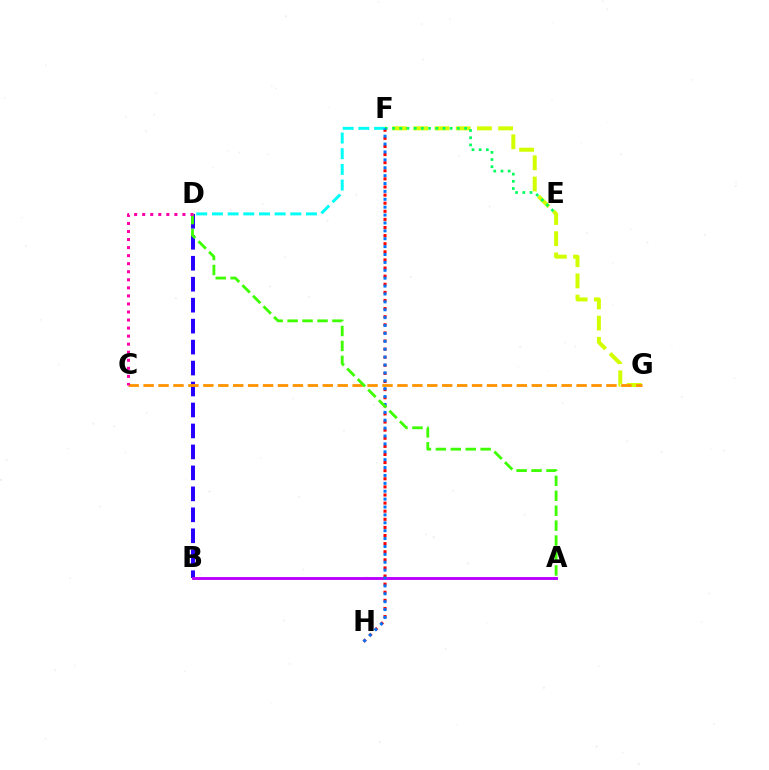{('B', 'D'): [{'color': '#2500ff', 'line_style': 'dashed', 'thickness': 2.85}], ('F', 'G'): [{'color': '#d1ff00', 'line_style': 'dashed', 'thickness': 2.88}], ('F', 'H'): [{'color': '#ff0000', 'line_style': 'dotted', 'thickness': 2.2}, {'color': '#0074ff', 'line_style': 'dotted', 'thickness': 2.14}], ('D', 'F'): [{'color': '#00fff6', 'line_style': 'dashed', 'thickness': 2.13}], ('E', 'F'): [{'color': '#00ff5c', 'line_style': 'dotted', 'thickness': 1.96}], ('A', 'B'): [{'color': '#b900ff', 'line_style': 'solid', 'thickness': 2.08}], ('C', 'G'): [{'color': '#ff9400', 'line_style': 'dashed', 'thickness': 2.03}], ('A', 'D'): [{'color': '#3dff00', 'line_style': 'dashed', 'thickness': 2.03}], ('C', 'D'): [{'color': '#ff00ac', 'line_style': 'dotted', 'thickness': 2.19}]}